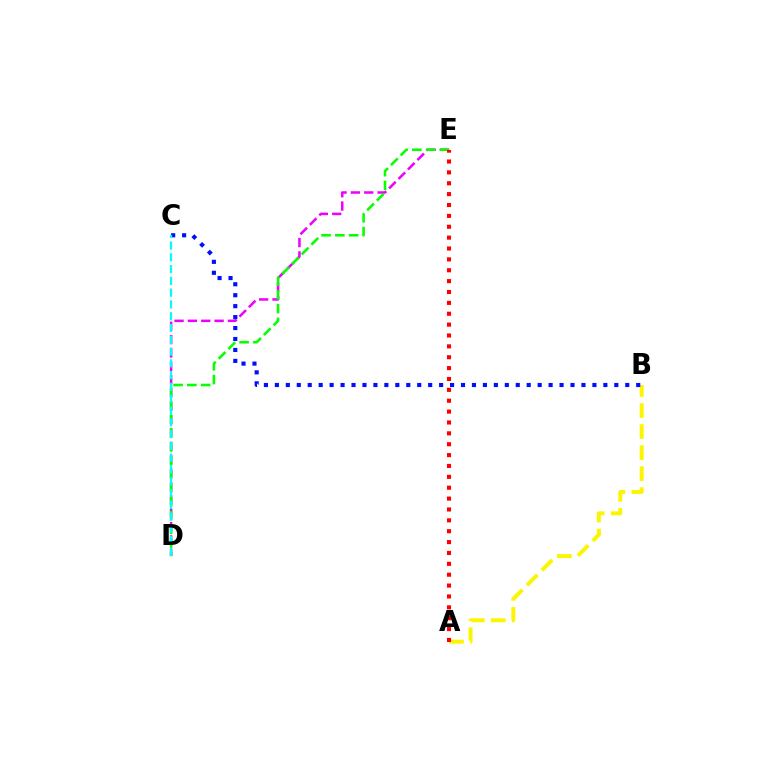{('A', 'B'): [{'color': '#fcf500', 'line_style': 'dashed', 'thickness': 2.86}], ('D', 'E'): [{'color': '#ee00ff', 'line_style': 'dashed', 'thickness': 1.81}, {'color': '#08ff00', 'line_style': 'dashed', 'thickness': 1.87}], ('B', 'C'): [{'color': '#0010ff', 'line_style': 'dotted', 'thickness': 2.97}], ('A', 'E'): [{'color': '#ff0000', 'line_style': 'dotted', 'thickness': 2.95}], ('C', 'D'): [{'color': '#00fff6', 'line_style': 'dashed', 'thickness': 1.6}]}